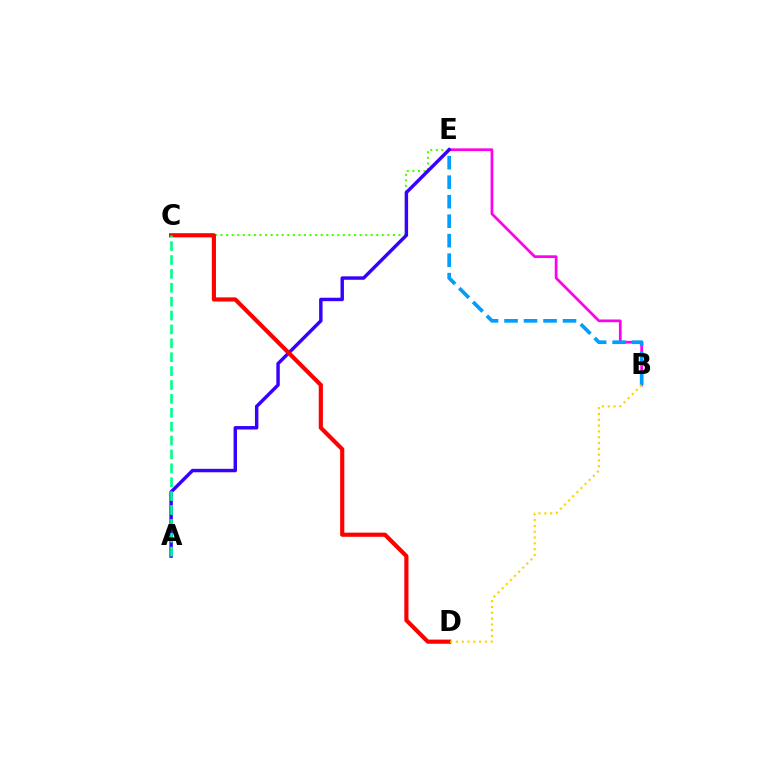{('C', 'E'): [{'color': '#4fff00', 'line_style': 'dotted', 'thickness': 1.51}], ('B', 'E'): [{'color': '#ff00ed', 'line_style': 'solid', 'thickness': 1.96}, {'color': '#009eff', 'line_style': 'dashed', 'thickness': 2.65}], ('A', 'E'): [{'color': '#3700ff', 'line_style': 'solid', 'thickness': 2.48}], ('C', 'D'): [{'color': '#ff0000', 'line_style': 'solid', 'thickness': 2.99}], ('B', 'D'): [{'color': '#ffd500', 'line_style': 'dotted', 'thickness': 1.58}], ('A', 'C'): [{'color': '#00ff86', 'line_style': 'dashed', 'thickness': 1.89}]}